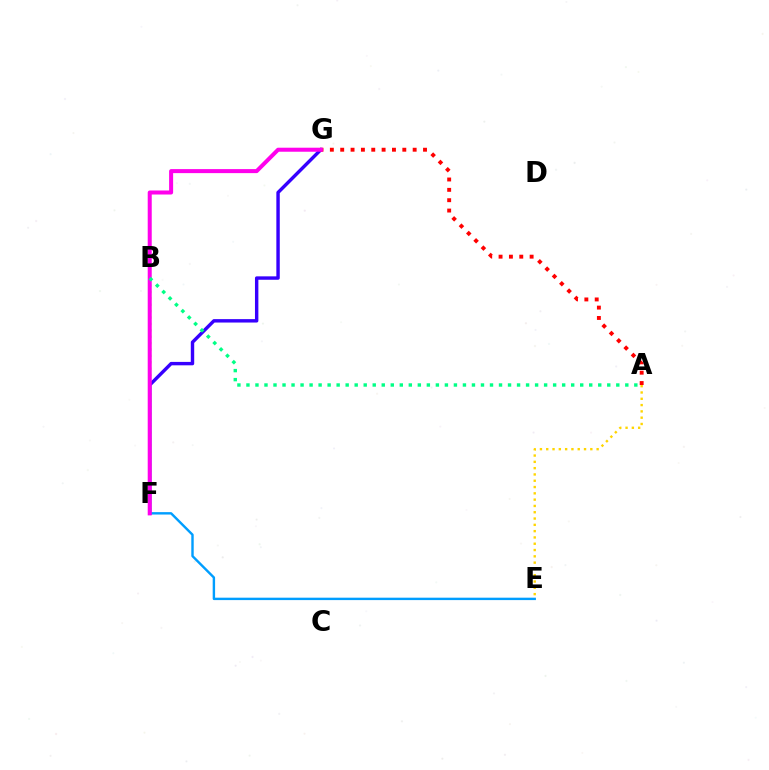{('F', 'G'): [{'color': '#3700ff', 'line_style': 'solid', 'thickness': 2.46}, {'color': '#ff00ed', 'line_style': 'solid', 'thickness': 2.9}], ('B', 'F'): [{'color': '#4fff00', 'line_style': 'dotted', 'thickness': 1.74}], ('A', 'G'): [{'color': '#ff0000', 'line_style': 'dotted', 'thickness': 2.81}], ('E', 'F'): [{'color': '#009eff', 'line_style': 'solid', 'thickness': 1.73}], ('A', 'E'): [{'color': '#ffd500', 'line_style': 'dotted', 'thickness': 1.71}], ('A', 'B'): [{'color': '#00ff86', 'line_style': 'dotted', 'thickness': 2.45}]}